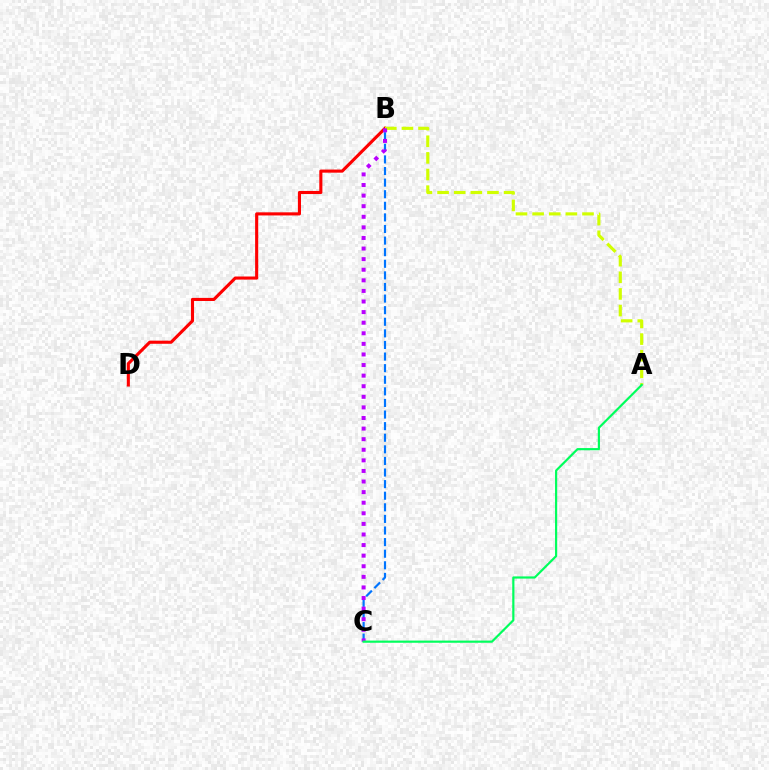{('B', 'D'): [{'color': '#ff0000', 'line_style': 'solid', 'thickness': 2.23}], ('B', 'C'): [{'color': '#0074ff', 'line_style': 'dashed', 'thickness': 1.58}, {'color': '#b900ff', 'line_style': 'dotted', 'thickness': 2.88}], ('A', 'B'): [{'color': '#d1ff00', 'line_style': 'dashed', 'thickness': 2.26}], ('A', 'C'): [{'color': '#00ff5c', 'line_style': 'solid', 'thickness': 1.57}]}